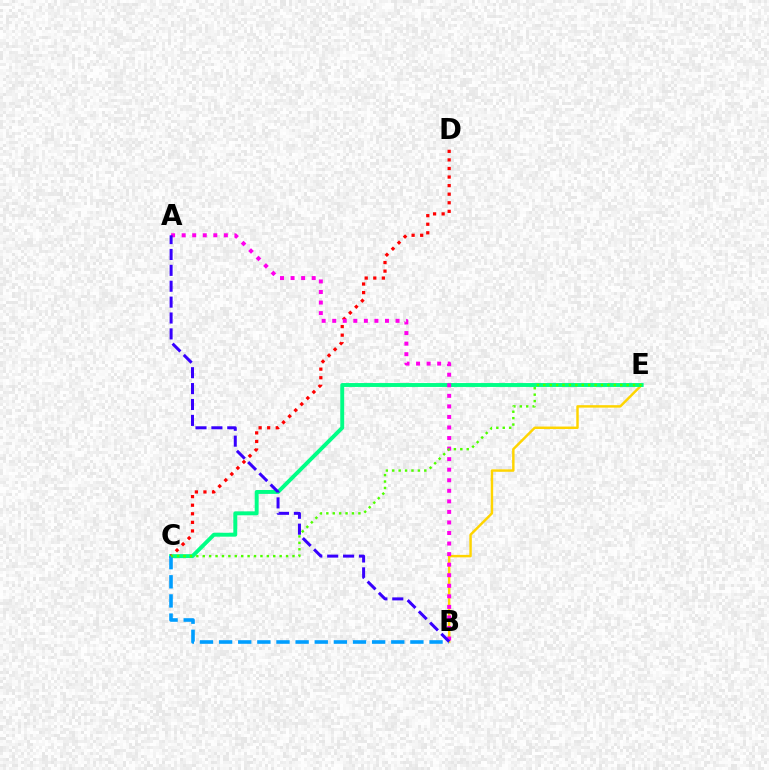{('B', 'E'): [{'color': '#ffd500', 'line_style': 'solid', 'thickness': 1.77}], ('C', 'E'): [{'color': '#00ff86', 'line_style': 'solid', 'thickness': 2.81}, {'color': '#4fff00', 'line_style': 'dotted', 'thickness': 1.74}], ('B', 'C'): [{'color': '#009eff', 'line_style': 'dashed', 'thickness': 2.6}], ('C', 'D'): [{'color': '#ff0000', 'line_style': 'dotted', 'thickness': 2.33}], ('A', 'B'): [{'color': '#ff00ed', 'line_style': 'dotted', 'thickness': 2.87}, {'color': '#3700ff', 'line_style': 'dashed', 'thickness': 2.16}]}